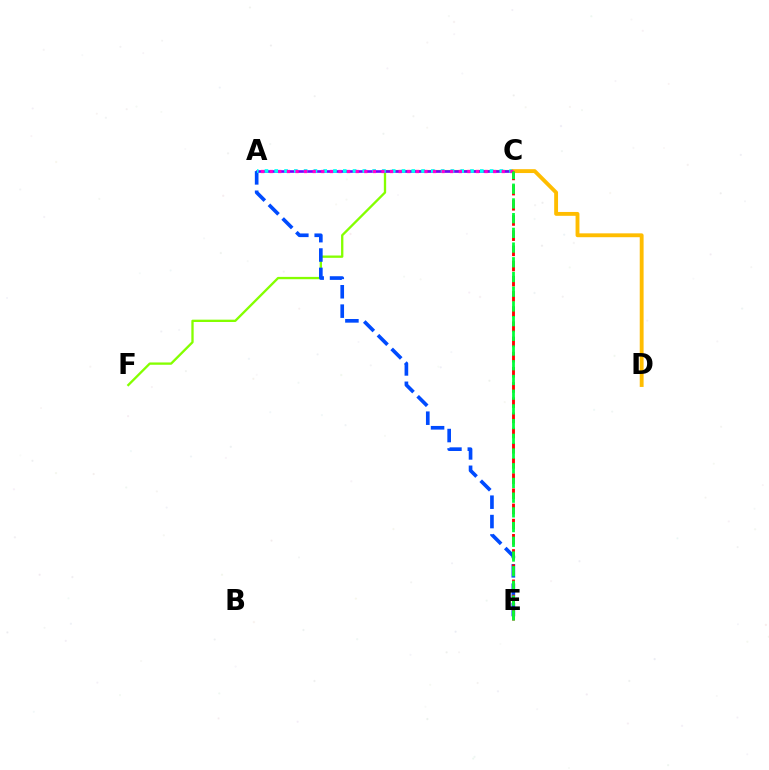{('C', 'F'): [{'color': '#84ff00', 'line_style': 'solid', 'thickness': 1.67}], ('A', 'C'): [{'color': '#7200ff', 'line_style': 'solid', 'thickness': 1.9}, {'color': '#00fff6', 'line_style': 'dotted', 'thickness': 2.66}, {'color': '#ff00cf', 'line_style': 'dotted', 'thickness': 2.33}], ('A', 'E'): [{'color': '#004bff', 'line_style': 'dashed', 'thickness': 2.63}], ('C', 'D'): [{'color': '#ffbd00', 'line_style': 'solid', 'thickness': 2.78}], ('C', 'E'): [{'color': '#ff0000', 'line_style': 'dashed', 'thickness': 2.06}, {'color': '#00ff39', 'line_style': 'dashed', 'thickness': 2.0}]}